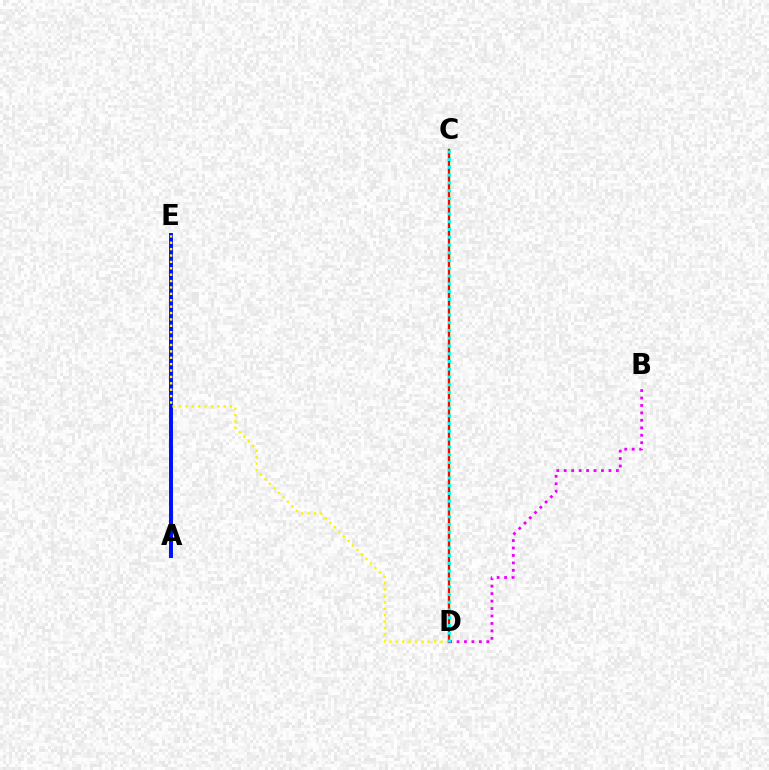{('A', 'E'): [{'color': '#0010ff', 'line_style': 'solid', 'thickness': 2.85}], ('D', 'E'): [{'color': '#fcf500', 'line_style': 'dotted', 'thickness': 1.74}], ('C', 'D'): [{'color': '#08ff00', 'line_style': 'solid', 'thickness': 1.75}, {'color': '#ff0000', 'line_style': 'solid', 'thickness': 1.57}, {'color': '#00fff6', 'line_style': 'dotted', 'thickness': 2.11}], ('B', 'D'): [{'color': '#ee00ff', 'line_style': 'dotted', 'thickness': 2.02}]}